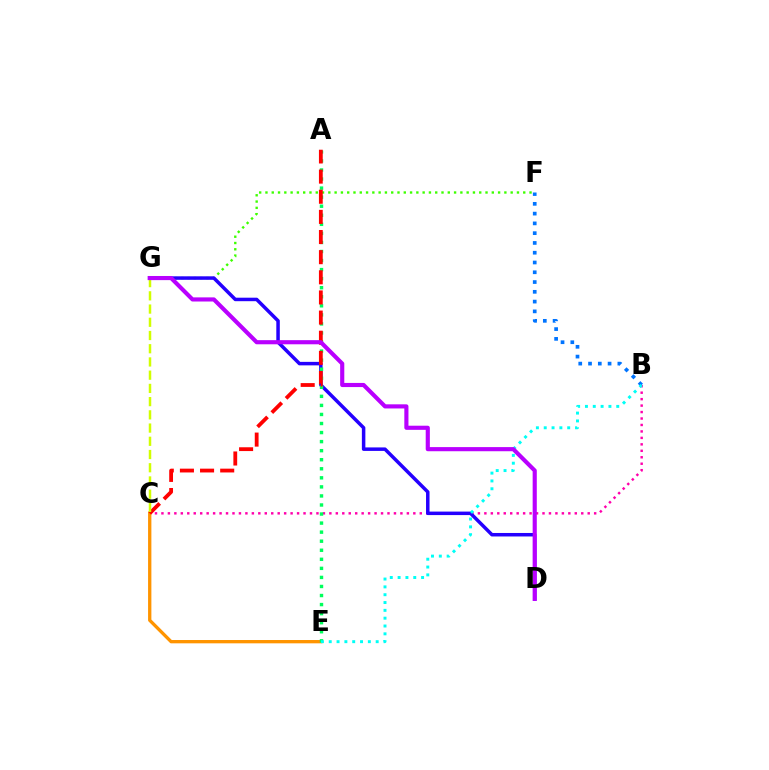{('F', 'G'): [{'color': '#3dff00', 'line_style': 'dotted', 'thickness': 1.71}], ('B', 'C'): [{'color': '#ff00ac', 'line_style': 'dotted', 'thickness': 1.75}], ('B', 'F'): [{'color': '#0074ff', 'line_style': 'dotted', 'thickness': 2.66}], ('C', 'E'): [{'color': '#ff9400', 'line_style': 'solid', 'thickness': 2.39}], ('D', 'G'): [{'color': '#2500ff', 'line_style': 'solid', 'thickness': 2.52}, {'color': '#b900ff', 'line_style': 'solid', 'thickness': 2.98}], ('A', 'E'): [{'color': '#00ff5c', 'line_style': 'dotted', 'thickness': 2.46}], ('A', 'C'): [{'color': '#ff0000', 'line_style': 'dashed', 'thickness': 2.74}], ('B', 'E'): [{'color': '#00fff6', 'line_style': 'dotted', 'thickness': 2.13}], ('C', 'G'): [{'color': '#d1ff00', 'line_style': 'dashed', 'thickness': 1.8}]}